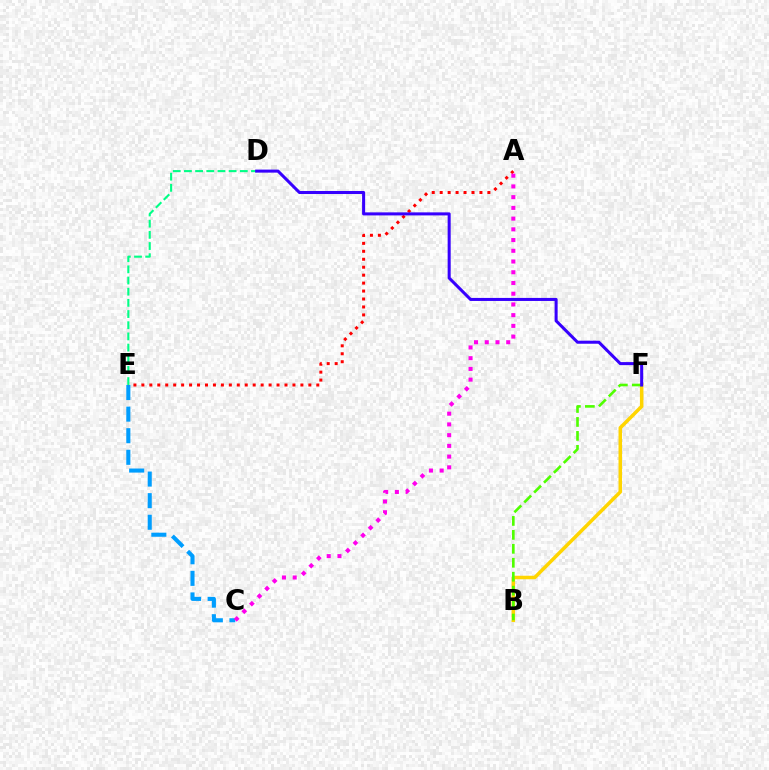{('C', 'E'): [{'color': '#009eff', 'line_style': 'dashed', 'thickness': 2.93}], ('A', 'E'): [{'color': '#ff0000', 'line_style': 'dotted', 'thickness': 2.16}], ('A', 'C'): [{'color': '#ff00ed', 'line_style': 'dotted', 'thickness': 2.91}], ('B', 'F'): [{'color': '#ffd500', 'line_style': 'solid', 'thickness': 2.53}, {'color': '#4fff00', 'line_style': 'dashed', 'thickness': 1.9}], ('D', 'E'): [{'color': '#00ff86', 'line_style': 'dashed', 'thickness': 1.52}], ('D', 'F'): [{'color': '#3700ff', 'line_style': 'solid', 'thickness': 2.19}]}